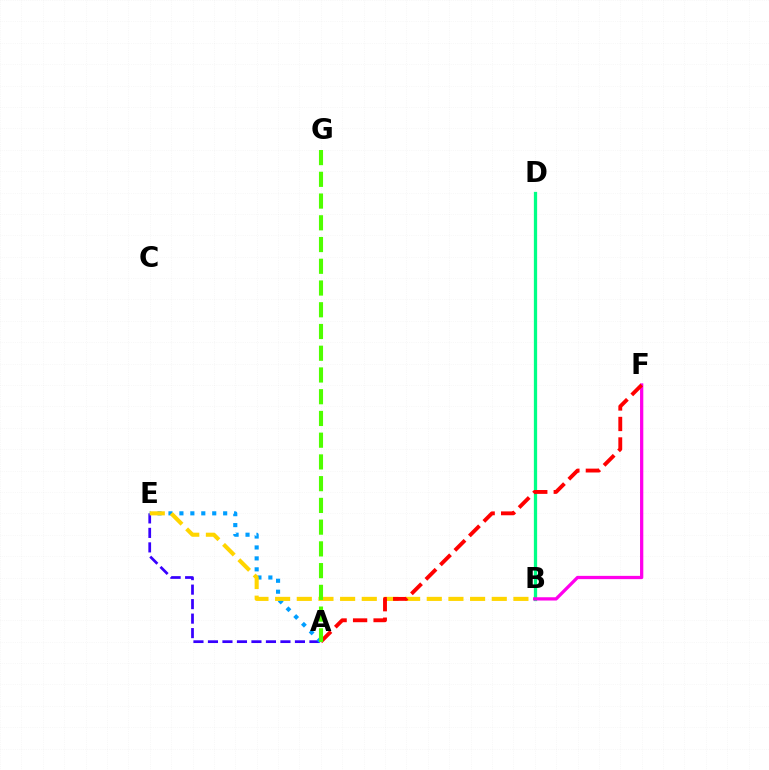{('B', 'D'): [{'color': '#00ff86', 'line_style': 'solid', 'thickness': 2.35}], ('A', 'E'): [{'color': '#3700ff', 'line_style': 'dashed', 'thickness': 1.97}, {'color': '#009eff', 'line_style': 'dotted', 'thickness': 2.97}], ('B', 'E'): [{'color': '#ffd500', 'line_style': 'dashed', 'thickness': 2.94}], ('B', 'F'): [{'color': '#ff00ed', 'line_style': 'solid', 'thickness': 2.36}], ('A', 'F'): [{'color': '#ff0000', 'line_style': 'dashed', 'thickness': 2.78}], ('A', 'G'): [{'color': '#4fff00', 'line_style': 'dashed', 'thickness': 2.95}]}